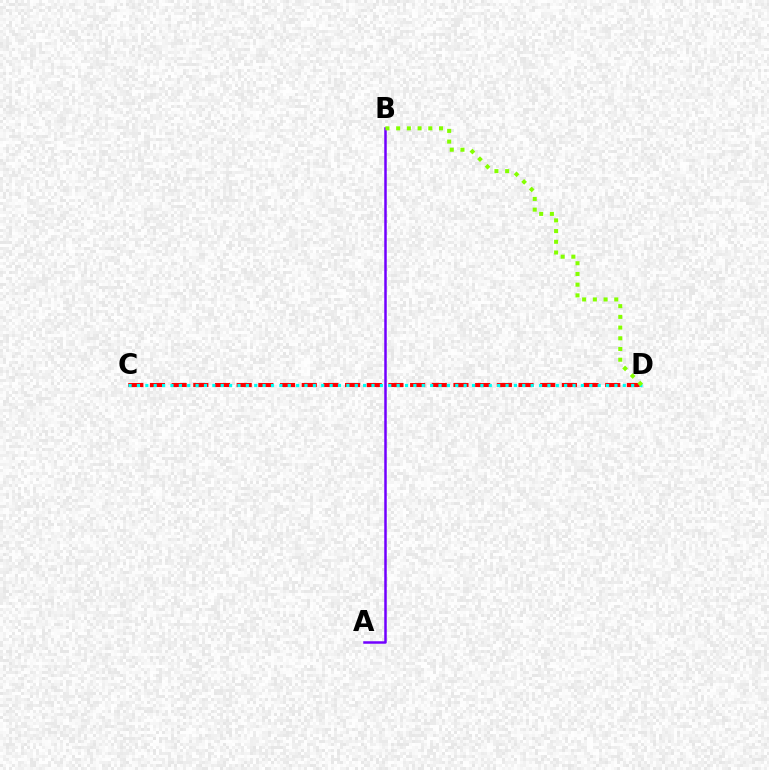{('C', 'D'): [{'color': '#ff0000', 'line_style': 'dashed', 'thickness': 2.95}, {'color': '#00fff6', 'line_style': 'dotted', 'thickness': 2.28}], ('A', 'B'): [{'color': '#7200ff', 'line_style': 'solid', 'thickness': 1.8}], ('B', 'D'): [{'color': '#84ff00', 'line_style': 'dotted', 'thickness': 2.91}]}